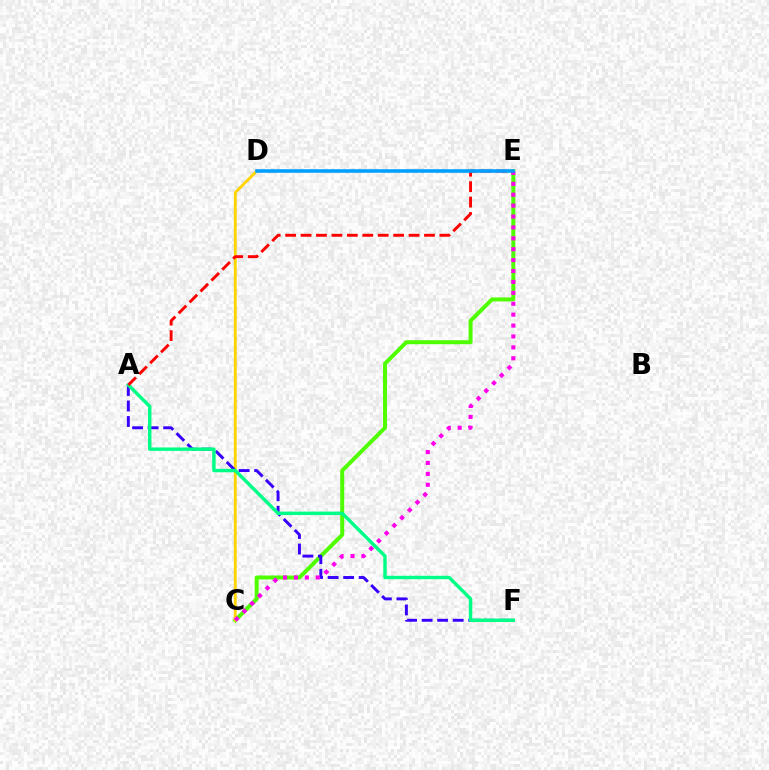{('C', 'E'): [{'color': '#4fff00', 'line_style': 'solid', 'thickness': 2.87}, {'color': '#ff00ed', 'line_style': 'dotted', 'thickness': 2.96}], ('C', 'D'): [{'color': '#ffd500', 'line_style': 'solid', 'thickness': 2.05}], ('A', 'F'): [{'color': '#3700ff', 'line_style': 'dashed', 'thickness': 2.11}, {'color': '#00ff86', 'line_style': 'solid', 'thickness': 2.47}], ('A', 'E'): [{'color': '#ff0000', 'line_style': 'dashed', 'thickness': 2.1}], ('D', 'E'): [{'color': '#009eff', 'line_style': 'solid', 'thickness': 2.56}]}